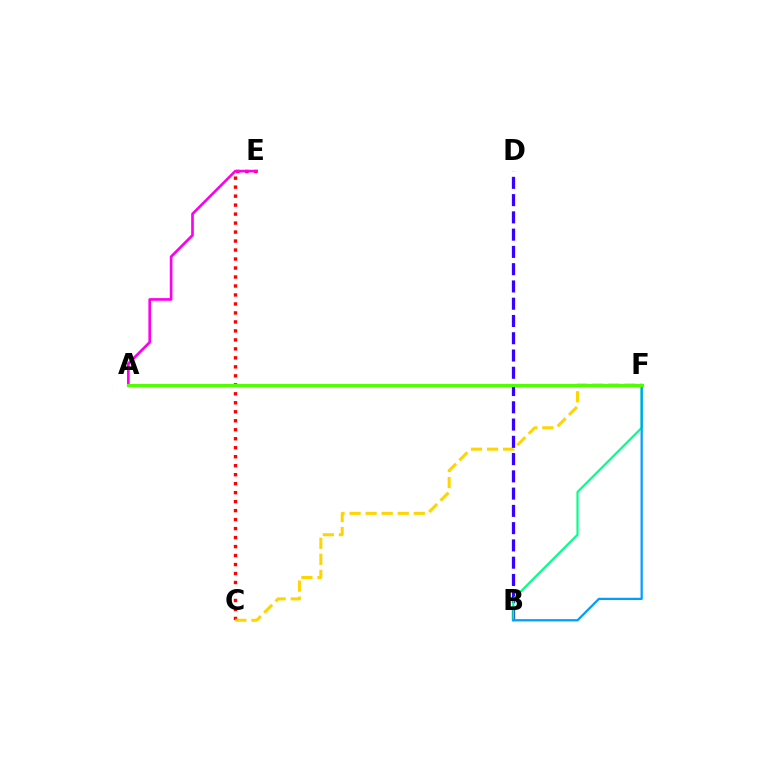{('C', 'E'): [{'color': '#ff0000', 'line_style': 'dotted', 'thickness': 2.44}], ('C', 'F'): [{'color': '#ffd500', 'line_style': 'dashed', 'thickness': 2.18}], ('B', 'D'): [{'color': '#3700ff', 'line_style': 'dashed', 'thickness': 2.35}], ('A', 'E'): [{'color': '#ff00ed', 'line_style': 'solid', 'thickness': 1.92}], ('B', 'F'): [{'color': '#00ff86', 'line_style': 'solid', 'thickness': 1.53}, {'color': '#009eff', 'line_style': 'solid', 'thickness': 1.61}], ('A', 'F'): [{'color': '#4fff00', 'line_style': 'solid', 'thickness': 2.28}]}